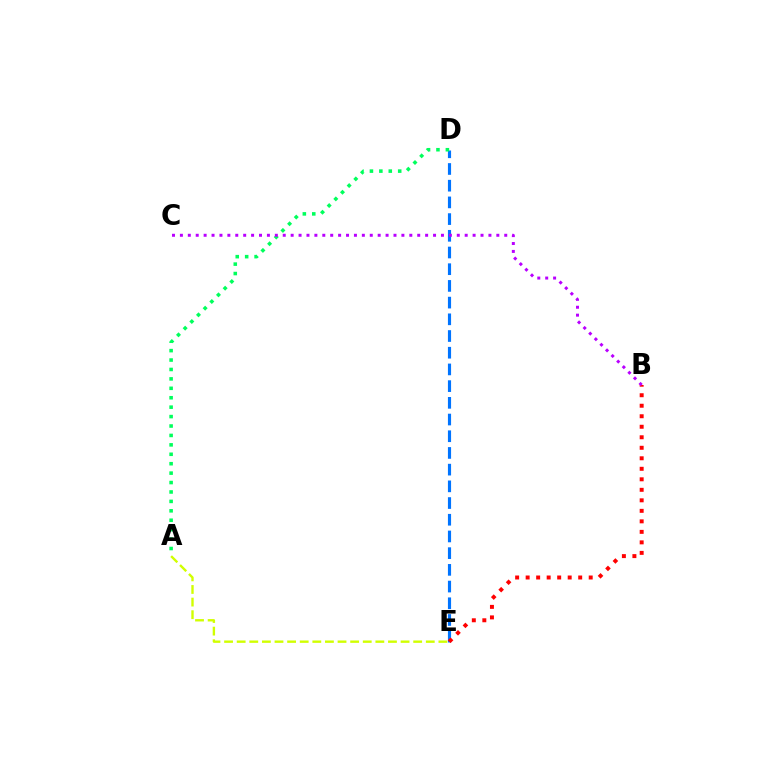{('A', 'E'): [{'color': '#d1ff00', 'line_style': 'dashed', 'thickness': 1.71}], ('D', 'E'): [{'color': '#0074ff', 'line_style': 'dashed', 'thickness': 2.27}], ('B', 'E'): [{'color': '#ff0000', 'line_style': 'dotted', 'thickness': 2.86}], ('A', 'D'): [{'color': '#00ff5c', 'line_style': 'dotted', 'thickness': 2.56}], ('B', 'C'): [{'color': '#b900ff', 'line_style': 'dotted', 'thickness': 2.15}]}